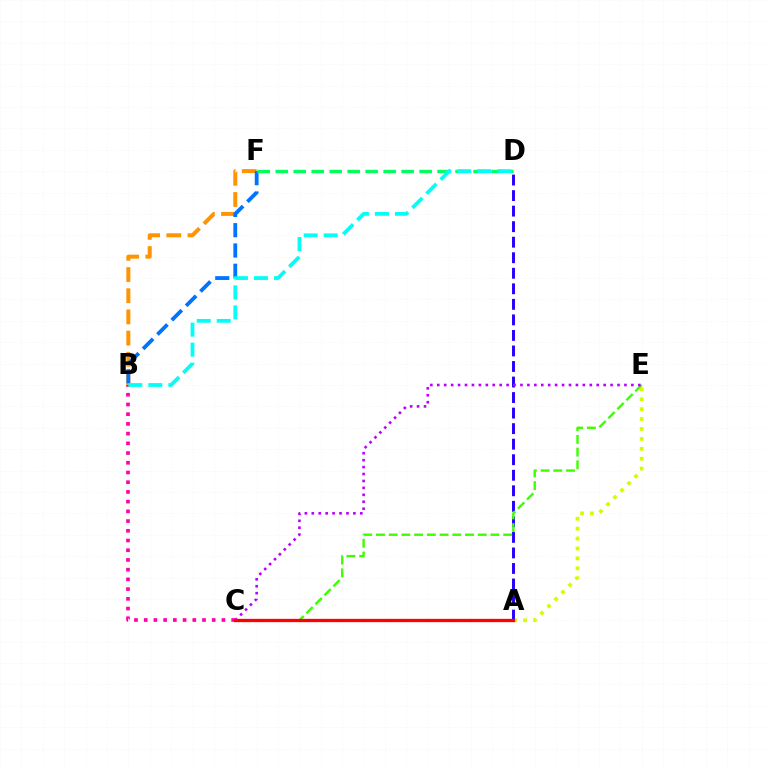{('A', 'E'): [{'color': '#d1ff00', 'line_style': 'dotted', 'thickness': 2.69}], ('B', 'F'): [{'color': '#ff9400', 'line_style': 'dashed', 'thickness': 2.88}, {'color': '#0074ff', 'line_style': 'dashed', 'thickness': 2.76}], ('B', 'C'): [{'color': '#ff00ac', 'line_style': 'dotted', 'thickness': 2.64}], ('A', 'D'): [{'color': '#2500ff', 'line_style': 'dashed', 'thickness': 2.11}], ('C', 'E'): [{'color': '#3dff00', 'line_style': 'dashed', 'thickness': 1.73}, {'color': '#b900ff', 'line_style': 'dotted', 'thickness': 1.88}], ('D', 'F'): [{'color': '#00ff5c', 'line_style': 'dashed', 'thickness': 2.44}], ('B', 'D'): [{'color': '#00fff6', 'line_style': 'dashed', 'thickness': 2.72}], ('A', 'C'): [{'color': '#ff0000', 'line_style': 'solid', 'thickness': 2.37}]}